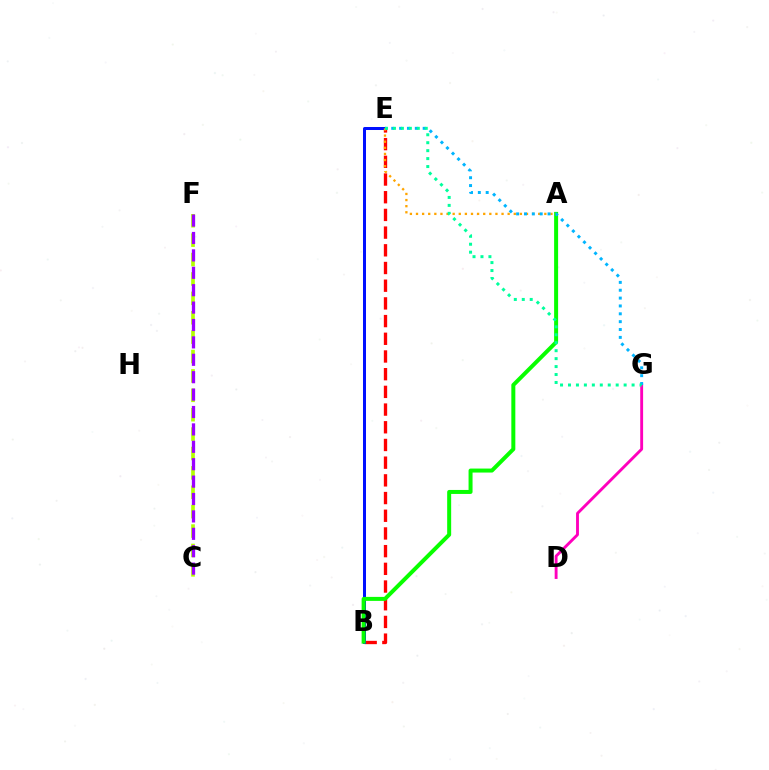{('C', 'F'): [{'color': '#b3ff00', 'line_style': 'dashed', 'thickness': 2.63}, {'color': '#9b00ff', 'line_style': 'dashed', 'thickness': 2.36}], ('B', 'E'): [{'color': '#ff0000', 'line_style': 'dashed', 'thickness': 2.4}, {'color': '#0010ff', 'line_style': 'solid', 'thickness': 2.17}], ('D', 'G'): [{'color': '#ff00bd', 'line_style': 'solid', 'thickness': 2.07}], ('A', 'B'): [{'color': '#08ff00', 'line_style': 'solid', 'thickness': 2.87}], ('A', 'E'): [{'color': '#ffa500', 'line_style': 'dotted', 'thickness': 1.66}], ('E', 'G'): [{'color': '#00b5ff', 'line_style': 'dotted', 'thickness': 2.13}, {'color': '#00ff9d', 'line_style': 'dotted', 'thickness': 2.16}]}